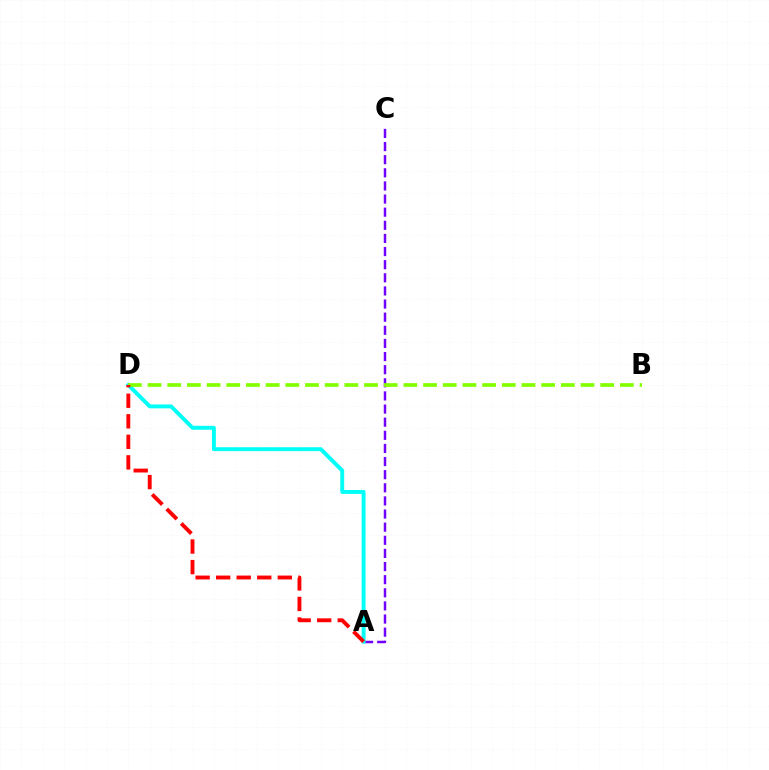{('A', 'C'): [{'color': '#7200ff', 'line_style': 'dashed', 'thickness': 1.78}], ('A', 'D'): [{'color': '#00fff6', 'line_style': 'solid', 'thickness': 2.81}, {'color': '#ff0000', 'line_style': 'dashed', 'thickness': 2.79}], ('B', 'D'): [{'color': '#84ff00', 'line_style': 'dashed', 'thickness': 2.67}]}